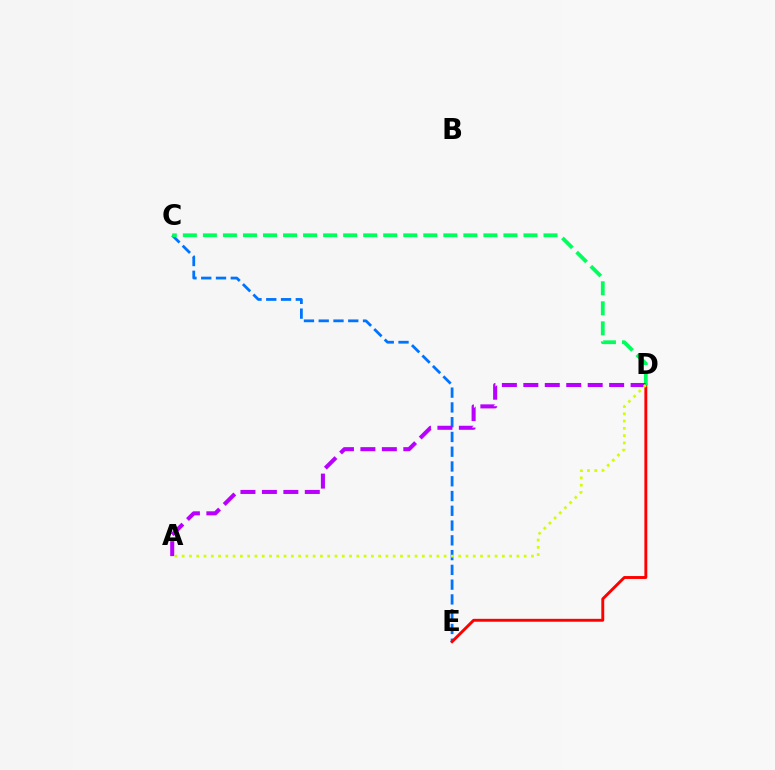{('C', 'E'): [{'color': '#0074ff', 'line_style': 'dashed', 'thickness': 2.01}], ('D', 'E'): [{'color': '#ff0000', 'line_style': 'solid', 'thickness': 2.09}], ('C', 'D'): [{'color': '#00ff5c', 'line_style': 'dashed', 'thickness': 2.72}], ('A', 'D'): [{'color': '#b900ff', 'line_style': 'dashed', 'thickness': 2.91}, {'color': '#d1ff00', 'line_style': 'dotted', 'thickness': 1.98}]}